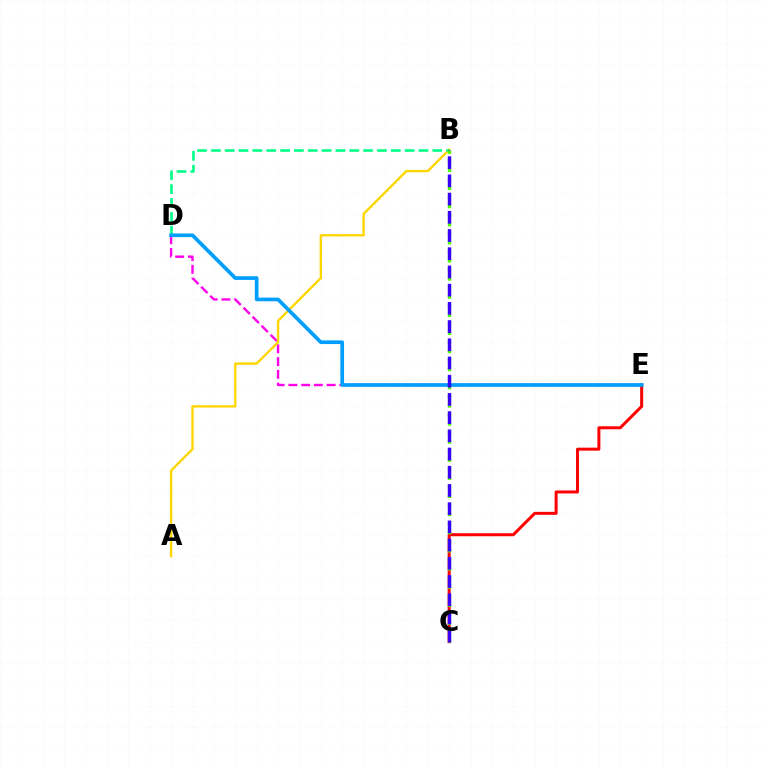{('D', 'E'): [{'color': '#ff00ed', 'line_style': 'dashed', 'thickness': 1.73}, {'color': '#009eff', 'line_style': 'solid', 'thickness': 2.66}], ('A', 'B'): [{'color': '#ffd500', 'line_style': 'solid', 'thickness': 1.69}], ('C', 'E'): [{'color': '#ff0000', 'line_style': 'solid', 'thickness': 2.16}], ('B', 'D'): [{'color': '#00ff86', 'line_style': 'dashed', 'thickness': 1.88}], ('B', 'C'): [{'color': '#4fff00', 'line_style': 'dotted', 'thickness': 2.46}, {'color': '#3700ff', 'line_style': 'dashed', 'thickness': 2.47}]}